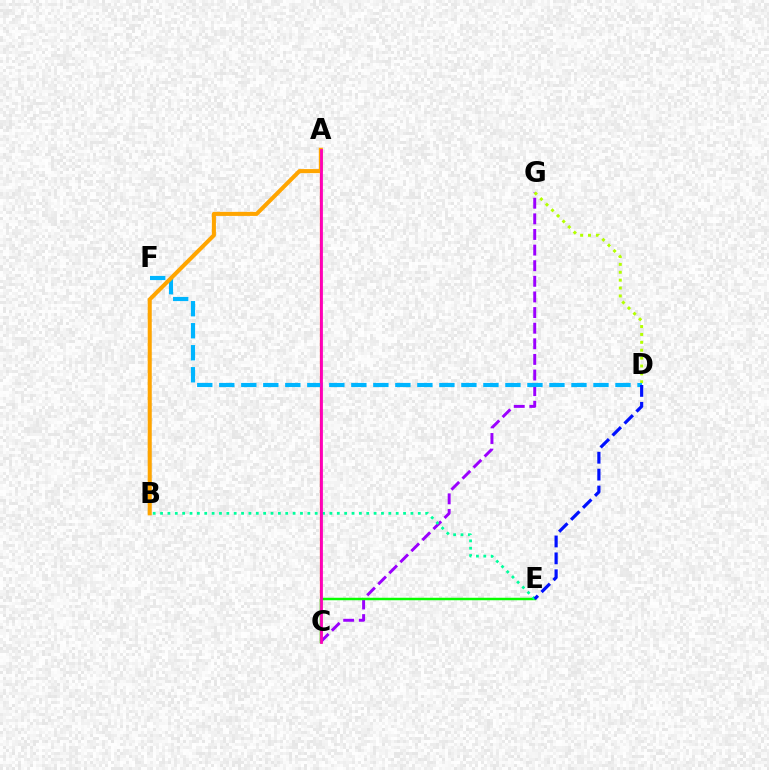{('A', 'C'): [{'color': '#ff0000', 'line_style': 'solid', 'thickness': 1.6}, {'color': '#ff00bd', 'line_style': 'solid', 'thickness': 1.99}], ('C', 'G'): [{'color': '#9b00ff', 'line_style': 'dashed', 'thickness': 2.12}], ('D', 'G'): [{'color': '#b3ff00', 'line_style': 'dotted', 'thickness': 2.14}], ('C', 'E'): [{'color': '#08ff00', 'line_style': 'solid', 'thickness': 1.78}], ('D', 'F'): [{'color': '#00b5ff', 'line_style': 'dashed', 'thickness': 2.99}], ('A', 'B'): [{'color': '#ffa500', 'line_style': 'solid', 'thickness': 2.92}], ('B', 'E'): [{'color': '#00ff9d', 'line_style': 'dotted', 'thickness': 2.0}], ('D', 'E'): [{'color': '#0010ff', 'line_style': 'dashed', 'thickness': 2.3}]}